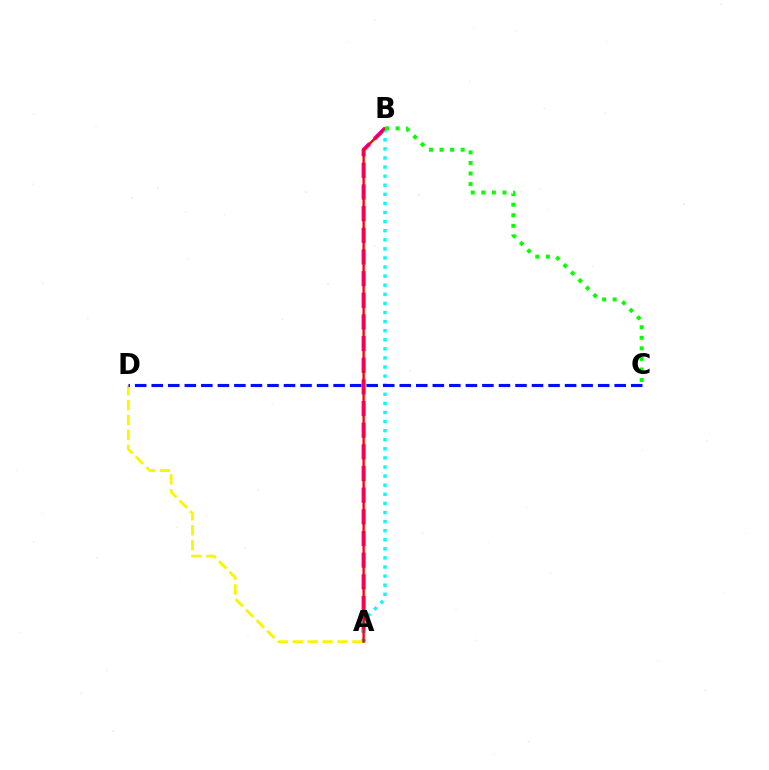{('A', 'B'): [{'color': '#ee00ff', 'line_style': 'dashed', 'thickness': 2.94}, {'color': '#00fff6', 'line_style': 'dotted', 'thickness': 2.47}, {'color': '#ff0000', 'line_style': 'solid', 'thickness': 1.7}], ('A', 'D'): [{'color': '#fcf500', 'line_style': 'dashed', 'thickness': 2.03}], ('C', 'D'): [{'color': '#0010ff', 'line_style': 'dashed', 'thickness': 2.25}], ('B', 'C'): [{'color': '#08ff00', 'line_style': 'dotted', 'thickness': 2.87}]}